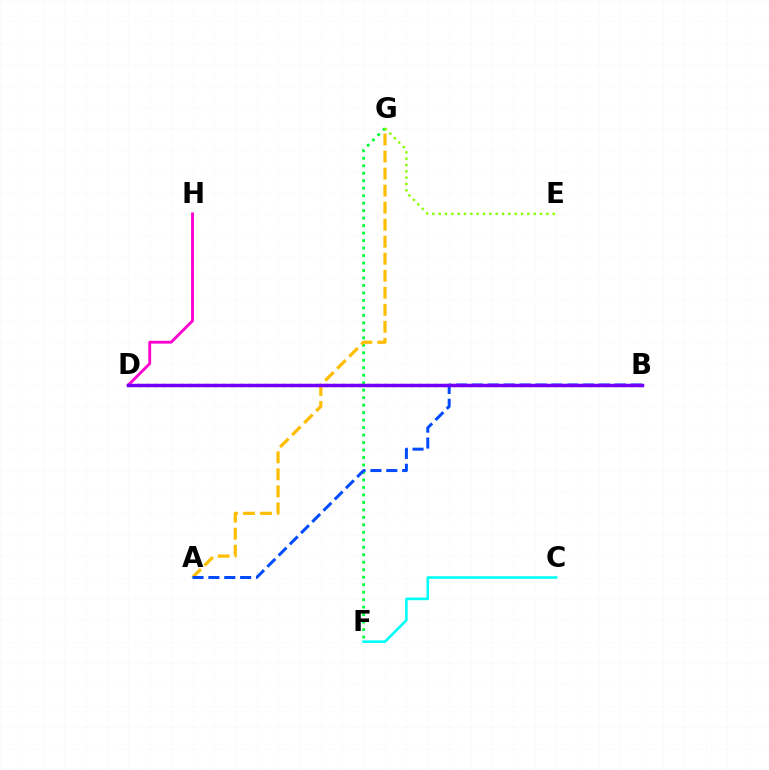{('C', 'F'): [{'color': '#00fff6', 'line_style': 'solid', 'thickness': 1.87}], ('F', 'G'): [{'color': '#00ff39', 'line_style': 'dotted', 'thickness': 2.03}], ('E', 'G'): [{'color': '#84ff00', 'line_style': 'dotted', 'thickness': 1.72}], ('A', 'G'): [{'color': '#ffbd00', 'line_style': 'dashed', 'thickness': 2.31}], ('B', 'D'): [{'color': '#ff0000', 'line_style': 'dotted', 'thickness': 2.31}, {'color': '#7200ff', 'line_style': 'solid', 'thickness': 2.49}], ('A', 'B'): [{'color': '#004bff', 'line_style': 'dashed', 'thickness': 2.16}], ('D', 'H'): [{'color': '#ff00cf', 'line_style': 'solid', 'thickness': 2.05}]}